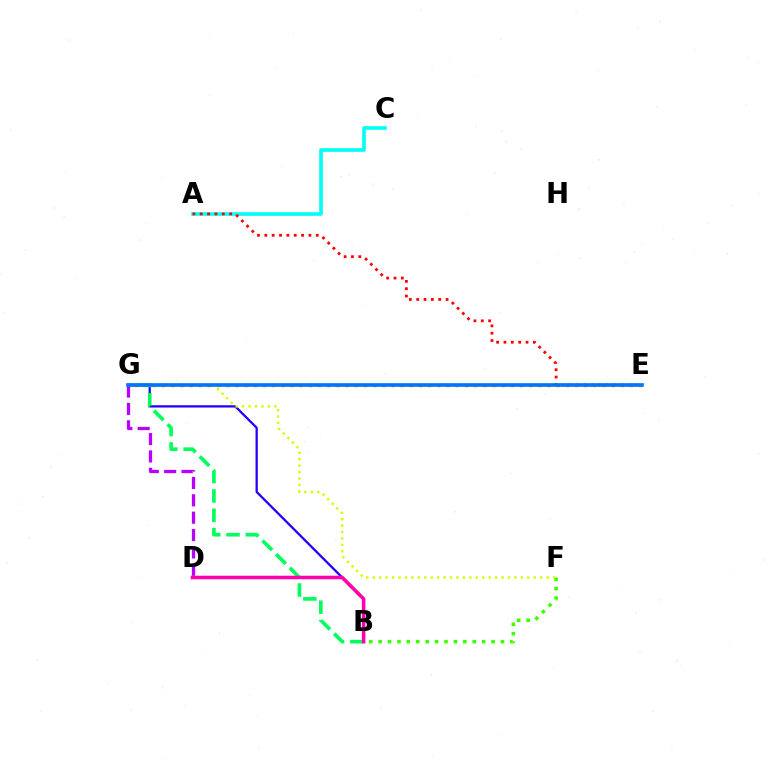{('A', 'C'): [{'color': '#00fff6', 'line_style': 'solid', 'thickness': 2.59}], ('A', 'E'): [{'color': '#ff0000', 'line_style': 'dotted', 'thickness': 2.0}], ('E', 'G'): [{'color': '#ff9400', 'line_style': 'dotted', 'thickness': 2.49}, {'color': '#0074ff', 'line_style': 'solid', 'thickness': 2.62}], ('B', 'G'): [{'color': '#2500ff', 'line_style': 'solid', 'thickness': 1.64}, {'color': '#00ff5c', 'line_style': 'dashed', 'thickness': 2.62}], ('D', 'G'): [{'color': '#b900ff', 'line_style': 'dashed', 'thickness': 2.36}], ('B', 'F'): [{'color': '#3dff00', 'line_style': 'dotted', 'thickness': 2.56}], ('F', 'G'): [{'color': '#d1ff00', 'line_style': 'dotted', 'thickness': 1.75}], ('B', 'D'): [{'color': '#ff00ac', 'line_style': 'solid', 'thickness': 2.56}]}